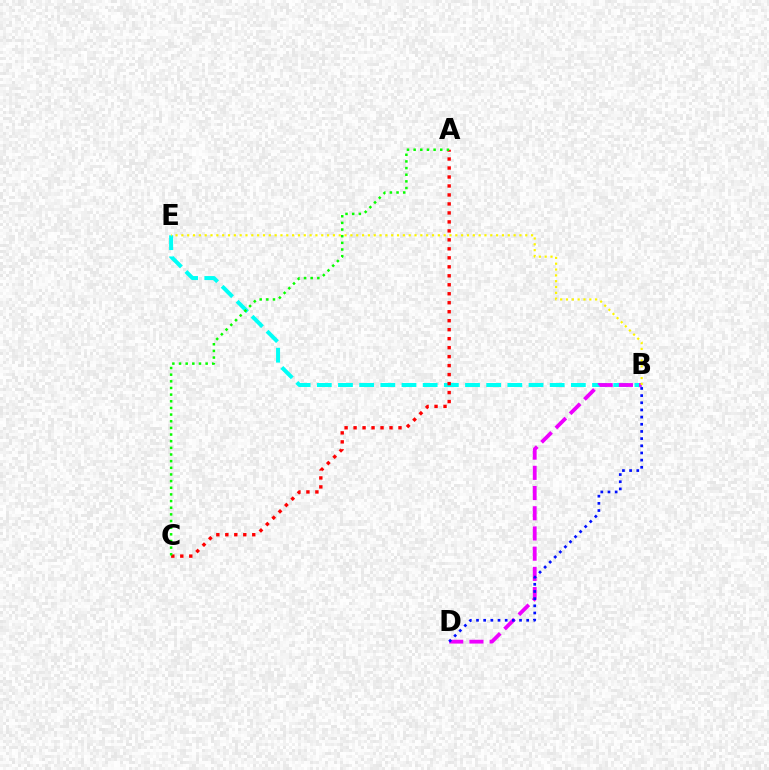{('B', 'E'): [{'color': '#00fff6', 'line_style': 'dashed', 'thickness': 2.88}, {'color': '#fcf500', 'line_style': 'dotted', 'thickness': 1.58}], ('A', 'C'): [{'color': '#ff0000', 'line_style': 'dotted', 'thickness': 2.44}, {'color': '#08ff00', 'line_style': 'dotted', 'thickness': 1.81}], ('B', 'D'): [{'color': '#ee00ff', 'line_style': 'dashed', 'thickness': 2.75}, {'color': '#0010ff', 'line_style': 'dotted', 'thickness': 1.95}]}